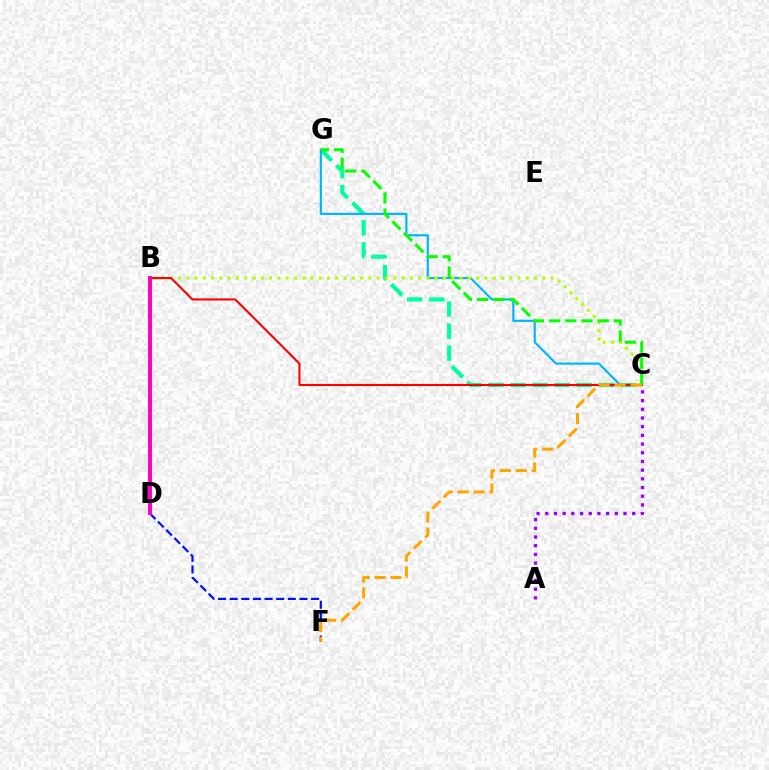{('D', 'F'): [{'color': '#0010ff', 'line_style': 'dashed', 'thickness': 1.58}], ('C', 'G'): [{'color': '#00ff9d', 'line_style': 'dashed', 'thickness': 2.99}, {'color': '#00b5ff', 'line_style': 'solid', 'thickness': 1.56}, {'color': '#08ff00', 'line_style': 'dashed', 'thickness': 2.2}], ('A', 'C'): [{'color': '#9b00ff', 'line_style': 'dotted', 'thickness': 2.36}], ('B', 'C'): [{'color': '#b3ff00', 'line_style': 'dotted', 'thickness': 2.25}, {'color': '#ff0000', 'line_style': 'solid', 'thickness': 1.5}], ('C', 'F'): [{'color': '#ffa500', 'line_style': 'dashed', 'thickness': 2.17}], ('B', 'D'): [{'color': '#ff00bd', 'line_style': 'solid', 'thickness': 2.85}]}